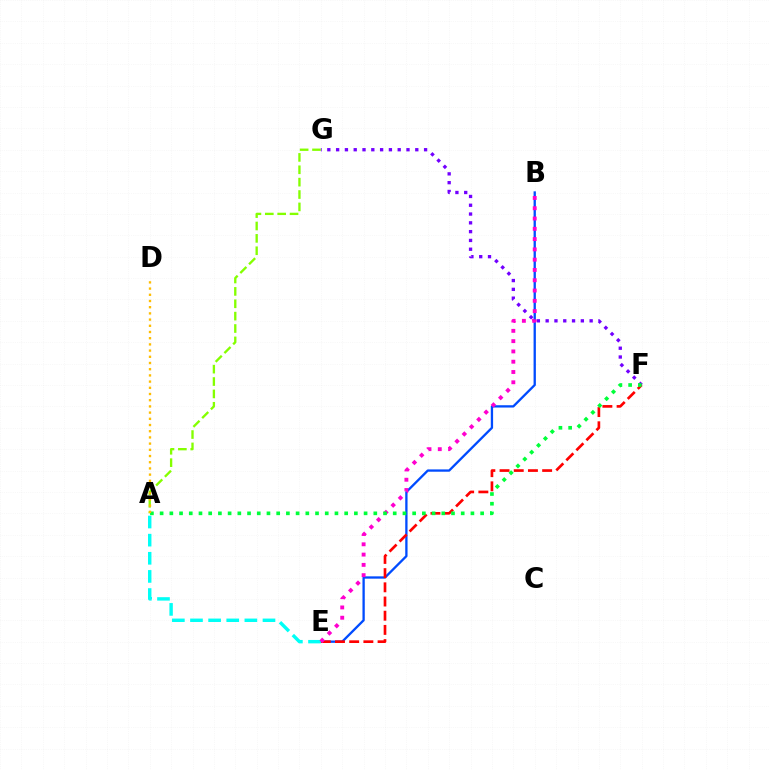{('F', 'G'): [{'color': '#7200ff', 'line_style': 'dotted', 'thickness': 2.39}], ('B', 'E'): [{'color': '#004bff', 'line_style': 'solid', 'thickness': 1.66}, {'color': '#ff00cf', 'line_style': 'dotted', 'thickness': 2.79}], ('E', 'F'): [{'color': '#ff0000', 'line_style': 'dashed', 'thickness': 1.93}], ('A', 'G'): [{'color': '#84ff00', 'line_style': 'dashed', 'thickness': 1.68}], ('A', 'E'): [{'color': '#00fff6', 'line_style': 'dashed', 'thickness': 2.46}], ('A', 'F'): [{'color': '#00ff39', 'line_style': 'dotted', 'thickness': 2.64}], ('A', 'D'): [{'color': '#ffbd00', 'line_style': 'dotted', 'thickness': 1.68}]}